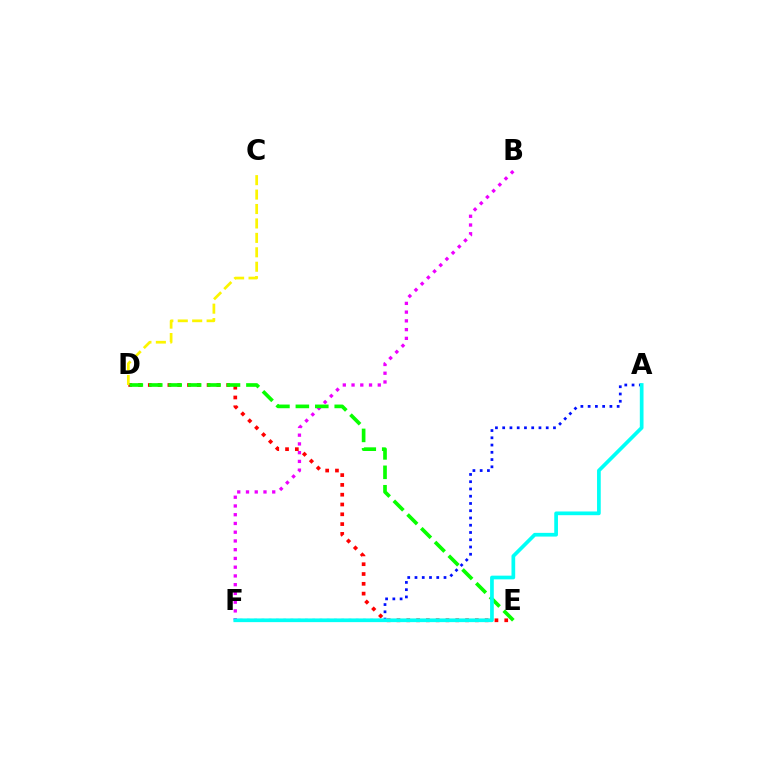{('B', 'F'): [{'color': '#ee00ff', 'line_style': 'dotted', 'thickness': 2.38}], ('D', 'E'): [{'color': '#ff0000', 'line_style': 'dotted', 'thickness': 2.66}, {'color': '#08ff00', 'line_style': 'dashed', 'thickness': 2.64}], ('A', 'F'): [{'color': '#0010ff', 'line_style': 'dotted', 'thickness': 1.97}, {'color': '#00fff6', 'line_style': 'solid', 'thickness': 2.67}], ('C', 'D'): [{'color': '#fcf500', 'line_style': 'dashed', 'thickness': 1.96}]}